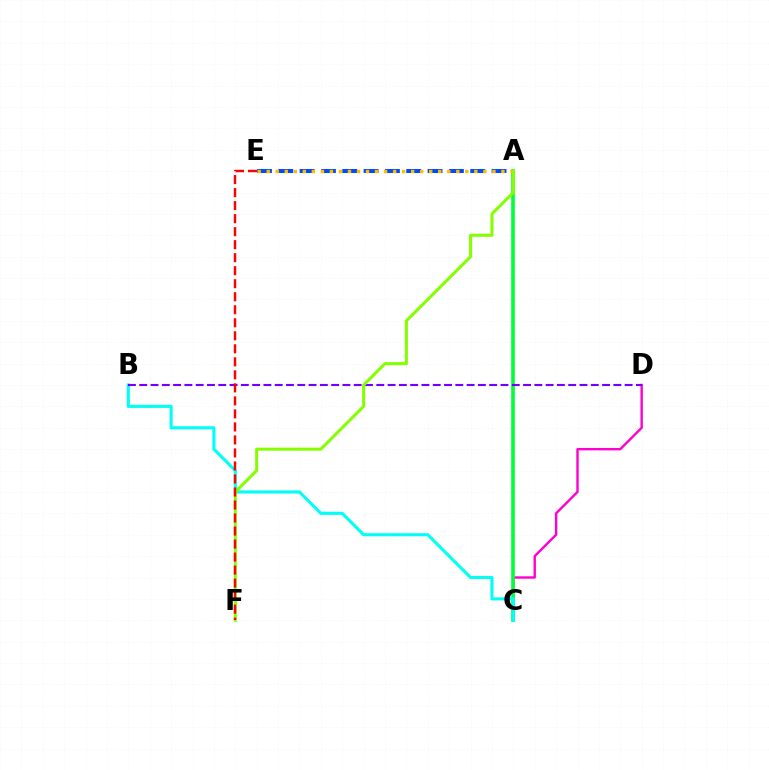{('A', 'E'): [{'color': '#004bff', 'line_style': 'dashed', 'thickness': 2.9}, {'color': '#ffbd00', 'line_style': 'dotted', 'thickness': 2.45}], ('C', 'D'): [{'color': '#ff00cf', 'line_style': 'solid', 'thickness': 1.72}], ('A', 'C'): [{'color': '#00ff39', 'line_style': 'solid', 'thickness': 2.6}], ('B', 'C'): [{'color': '#00fff6', 'line_style': 'solid', 'thickness': 2.23}], ('B', 'D'): [{'color': '#7200ff', 'line_style': 'dashed', 'thickness': 1.53}], ('A', 'F'): [{'color': '#84ff00', 'line_style': 'solid', 'thickness': 2.18}], ('E', 'F'): [{'color': '#ff0000', 'line_style': 'dashed', 'thickness': 1.77}]}